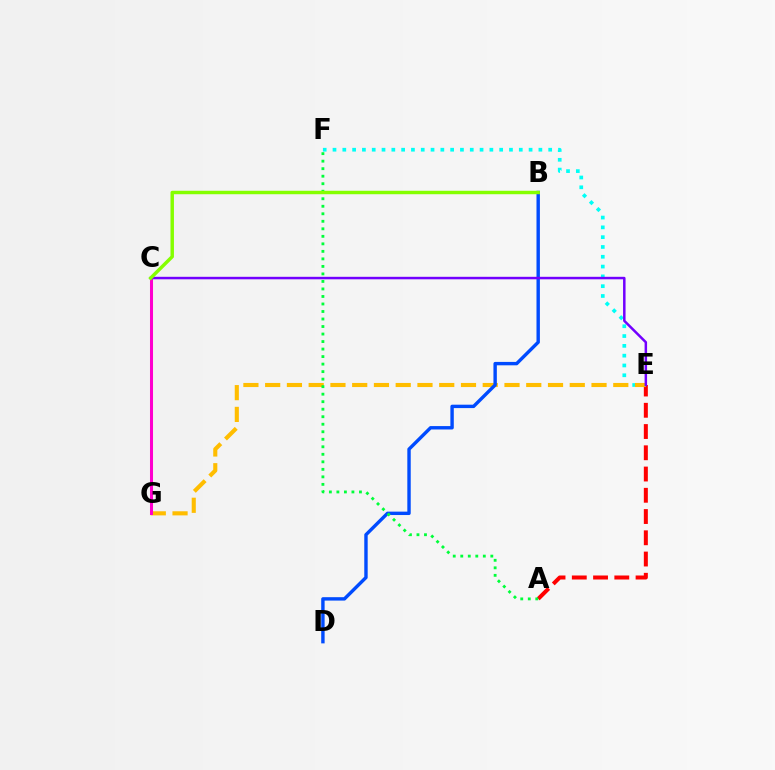{('A', 'E'): [{'color': '#ff0000', 'line_style': 'dashed', 'thickness': 2.89}], ('E', 'F'): [{'color': '#00fff6', 'line_style': 'dotted', 'thickness': 2.66}], ('E', 'G'): [{'color': '#ffbd00', 'line_style': 'dashed', 'thickness': 2.96}], ('B', 'D'): [{'color': '#004bff', 'line_style': 'solid', 'thickness': 2.45}], ('C', 'G'): [{'color': '#ff00cf', 'line_style': 'solid', 'thickness': 2.19}], ('C', 'E'): [{'color': '#7200ff', 'line_style': 'solid', 'thickness': 1.79}], ('A', 'F'): [{'color': '#00ff39', 'line_style': 'dotted', 'thickness': 2.04}], ('B', 'C'): [{'color': '#84ff00', 'line_style': 'solid', 'thickness': 2.48}]}